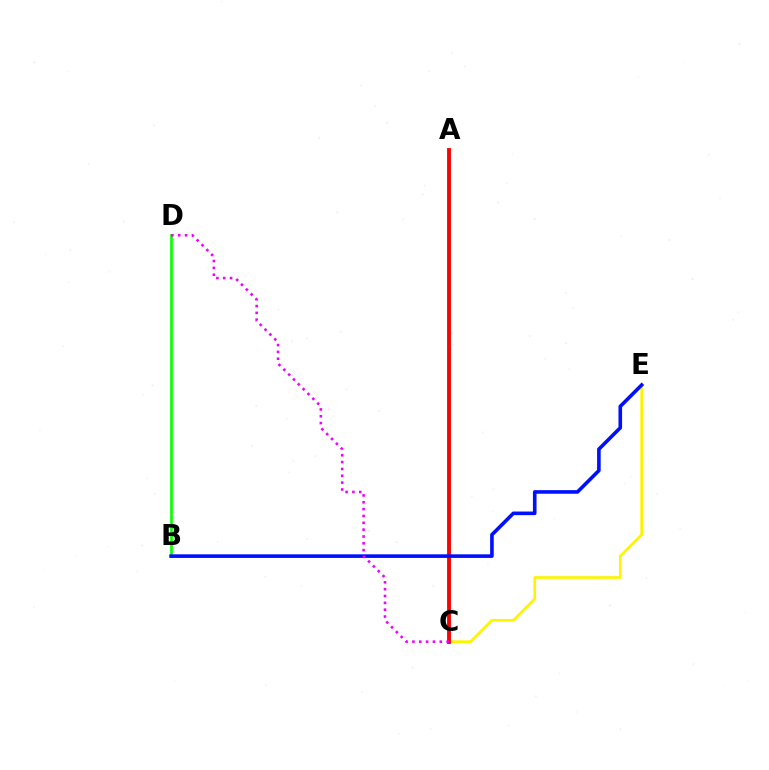{('B', 'D'): [{'color': '#08ff00', 'line_style': 'solid', 'thickness': 1.93}], ('C', 'E'): [{'color': '#fcf500', 'line_style': 'solid', 'thickness': 1.93}], ('A', 'C'): [{'color': '#00fff6', 'line_style': 'solid', 'thickness': 2.28}, {'color': '#ff0000', 'line_style': 'solid', 'thickness': 2.76}], ('B', 'E'): [{'color': '#0010ff', 'line_style': 'solid', 'thickness': 2.6}], ('C', 'D'): [{'color': '#ee00ff', 'line_style': 'dotted', 'thickness': 1.86}]}